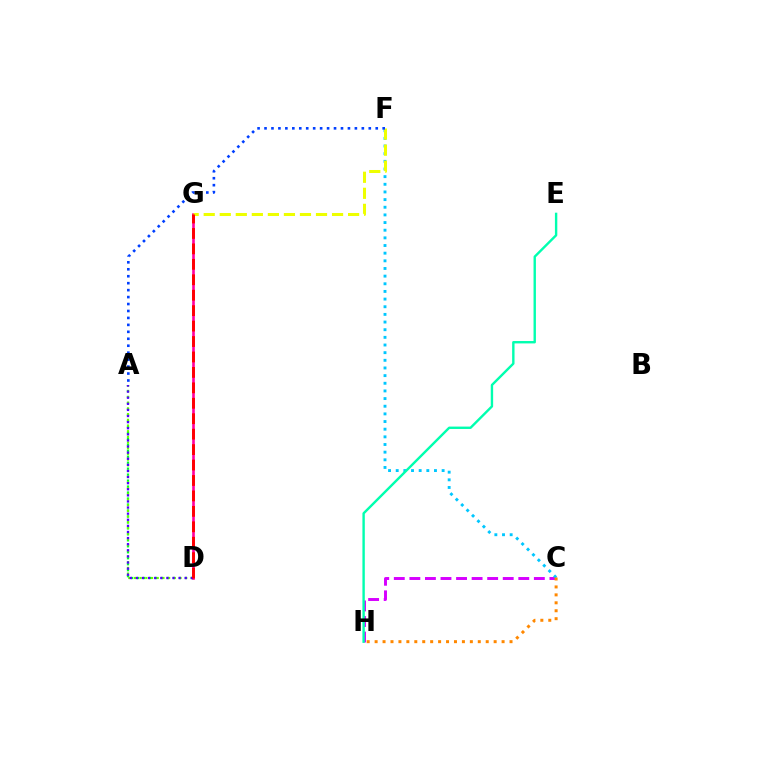{('C', 'H'): [{'color': '#d600ff', 'line_style': 'dashed', 'thickness': 2.11}, {'color': '#ff8800', 'line_style': 'dotted', 'thickness': 2.16}], ('A', 'D'): [{'color': '#00ff27', 'line_style': 'dotted', 'thickness': 1.62}, {'color': '#66ff00', 'line_style': 'dotted', 'thickness': 1.55}, {'color': '#4f00ff', 'line_style': 'dotted', 'thickness': 1.66}], ('D', 'G'): [{'color': '#ff00a0', 'line_style': 'solid', 'thickness': 1.9}, {'color': '#ff0000', 'line_style': 'dashed', 'thickness': 2.1}], ('C', 'F'): [{'color': '#00c7ff', 'line_style': 'dotted', 'thickness': 2.08}], ('F', 'G'): [{'color': '#eeff00', 'line_style': 'dashed', 'thickness': 2.18}], ('A', 'F'): [{'color': '#003fff', 'line_style': 'dotted', 'thickness': 1.89}], ('E', 'H'): [{'color': '#00ffaf', 'line_style': 'solid', 'thickness': 1.72}]}